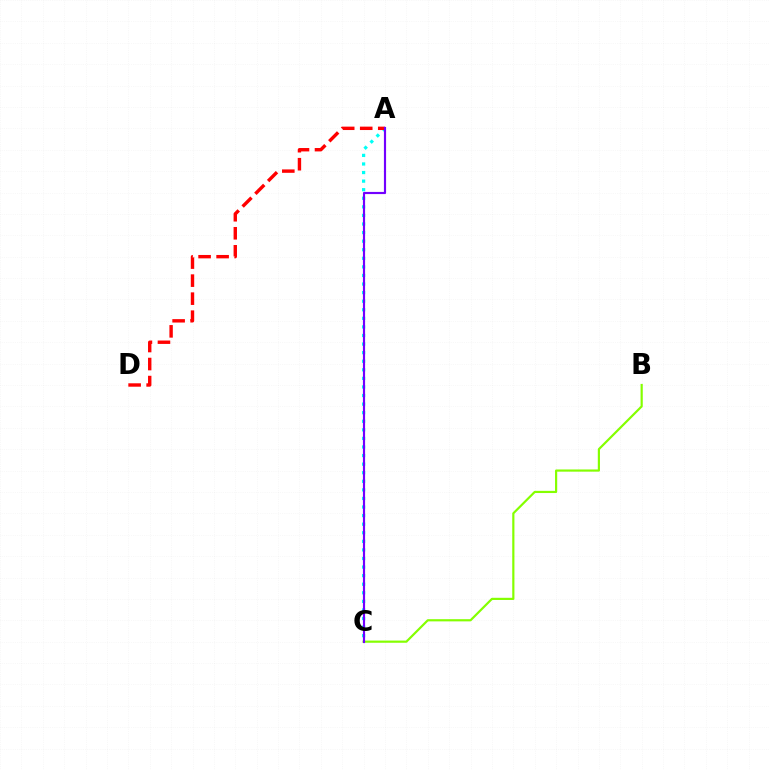{('A', 'C'): [{'color': '#00fff6', 'line_style': 'dotted', 'thickness': 2.33}, {'color': '#7200ff', 'line_style': 'solid', 'thickness': 1.56}], ('A', 'D'): [{'color': '#ff0000', 'line_style': 'dashed', 'thickness': 2.45}], ('B', 'C'): [{'color': '#84ff00', 'line_style': 'solid', 'thickness': 1.57}]}